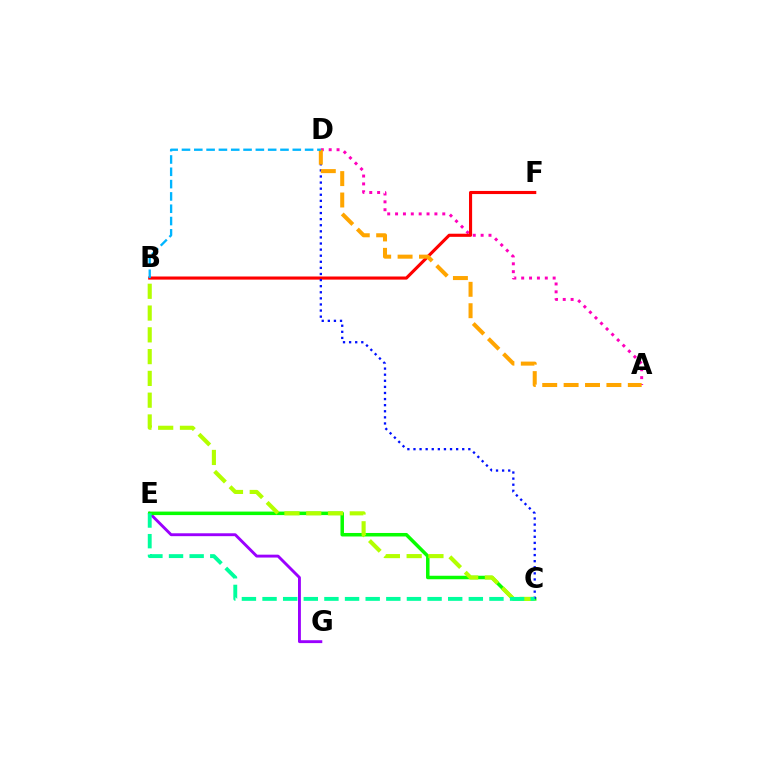{('E', 'G'): [{'color': '#9b00ff', 'line_style': 'solid', 'thickness': 2.08}], ('C', 'E'): [{'color': '#08ff00', 'line_style': 'solid', 'thickness': 2.53}, {'color': '#00ff9d', 'line_style': 'dashed', 'thickness': 2.8}], ('A', 'D'): [{'color': '#ff00bd', 'line_style': 'dotted', 'thickness': 2.14}, {'color': '#ffa500', 'line_style': 'dashed', 'thickness': 2.91}], ('B', 'C'): [{'color': '#b3ff00', 'line_style': 'dashed', 'thickness': 2.96}], ('B', 'F'): [{'color': '#ff0000', 'line_style': 'solid', 'thickness': 2.24}], ('C', 'D'): [{'color': '#0010ff', 'line_style': 'dotted', 'thickness': 1.66}], ('B', 'D'): [{'color': '#00b5ff', 'line_style': 'dashed', 'thickness': 1.67}]}